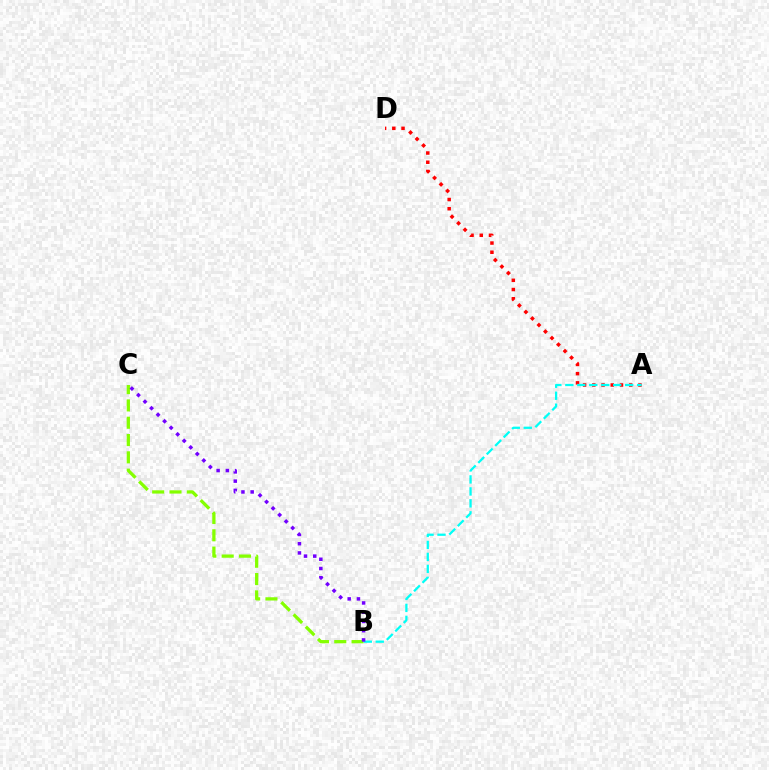{('A', 'D'): [{'color': '#ff0000', 'line_style': 'dotted', 'thickness': 2.51}], ('B', 'C'): [{'color': '#84ff00', 'line_style': 'dashed', 'thickness': 2.35}, {'color': '#7200ff', 'line_style': 'dotted', 'thickness': 2.51}], ('A', 'B'): [{'color': '#00fff6', 'line_style': 'dashed', 'thickness': 1.63}]}